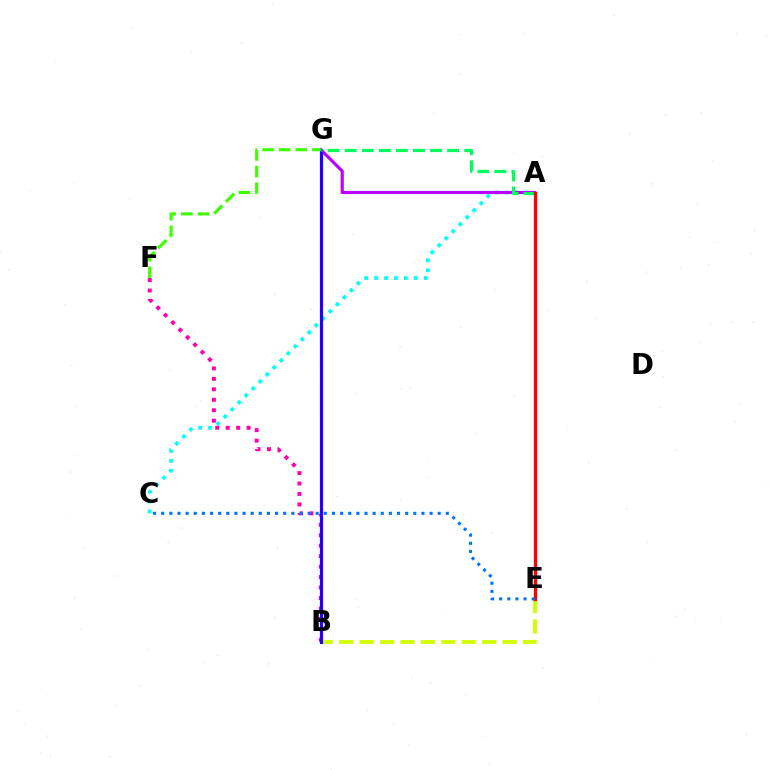{('A', 'C'): [{'color': '#00fff6', 'line_style': 'dotted', 'thickness': 2.69}], ('B', 'G'): [{'color': '#ff9400', 'line_style': 'dotted', 'thickness': 2.27}, {'color': '#2500ff', 'line_style': 'solid', 'thickness': 2.29}], ('A', 'G'): [{'color': '#b900ff', 'line_style': 'solid', 'thickness': 2.27}, {'color': '#00ff5c', 'line_style': 'dashed', 'thickness': 2.32}], ('B', 'F'): [{'color': '#ff00ac', 'line_style': 'dotted', 'thickness': 2.84}], ('B', 'E'): [{'color': '#d1ff00', 'line_style': 'dashed', 'thickness': 2.77}], ('A', 'E'): [{'color': '#ff0000', 'line_style': 'solid', 'thickness': 2.36}], ('F', 'G'): [{'color': '#3dff00', 'line_style': 'dashed', 'thickness': 2.25}], ('C', 'E'): [{'color': '#0074ff', 'line_style': 'dotted', 'thickness': 2.21}]}